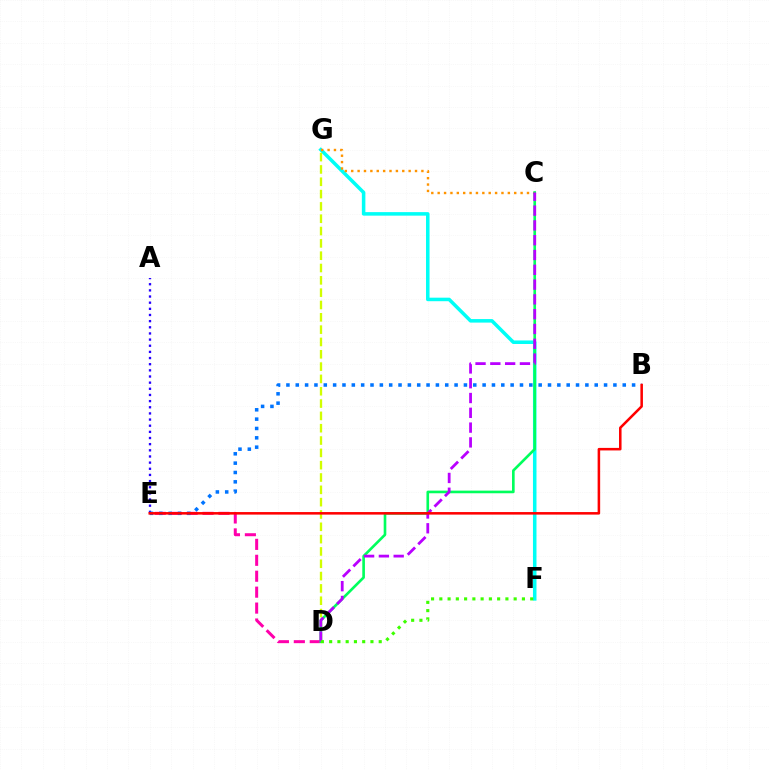{('D', 'E'): [{'color': '#ff00ac', 'line_style': 'dashed', 'thickness': 2.16}], ('A', 'E'): [{'color': '#2500ff', 'line_style': 'dotted', 'thickness': 1.67}], ('F', 'G'): [{'color': '#00fff6', 'line_style': 'solid', 'thickness': 2.54}], ('C', 'G'): [{'color': '#ff9400', 'line_style': 'dotted', 'thickness': 1.73}], ('D', 'G'): [{'color': '#d1ff00', 'line_style': 'dashed', 'thickness': 1.67}], ('B', 'E'): [{'color': '#0074ff', 'line_style': 'dotted', 'thickness': 2.54}, {'color': '#ff0000', 'line_style': 'solid', 'thickness': 1.83}], ('C', 'D'): [{'color': '#00ff5c', 'line_style': 'solid', 'thickness': 1.9}, {'color': '#b900ff', 'line_style': 'dashed', 'thickness': 2.01}], ('D', 'F'): [{'color': '#3dff00', 'line_style': 'dotted', 'thickness': 2.24}]}